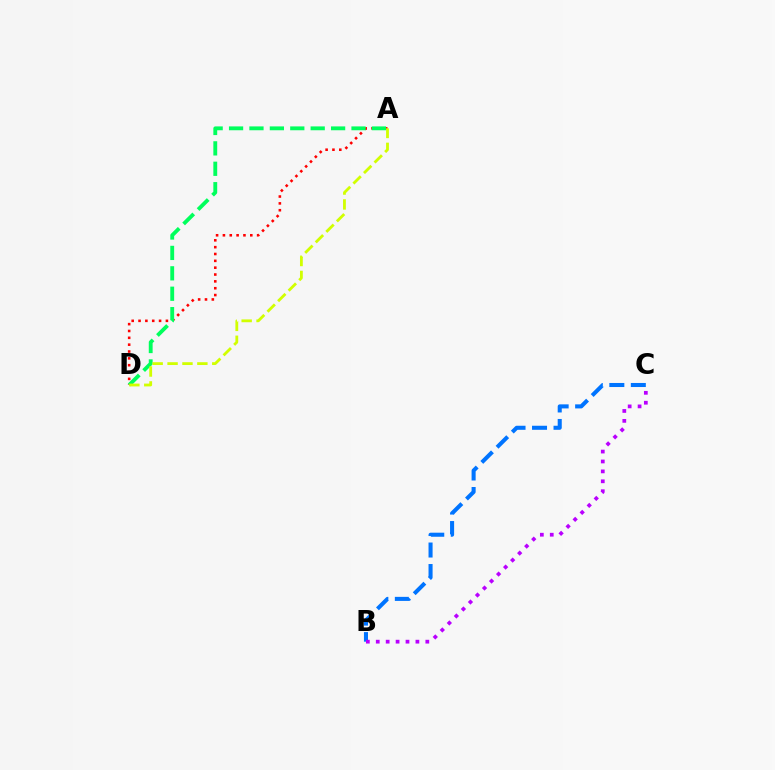{('A', 'D'): [{'color': '#ff0000', 'line_style': 'dotted', 'thickness': 1.86}, {'color': '#00ff5c', 'line_style': 'dashed', 'thickness': 2.77}, {'color': '#d1ff00', 'line_style': 'dashed', 'thickness': 2.02}], ('B', 'C'): [{'color': '#0074ff', 'line_style': 'dashed', 'thickness': 2.92}, {'color': '#b900ff', 'line_style': 'dotted', 'thickness': 2.69}]}